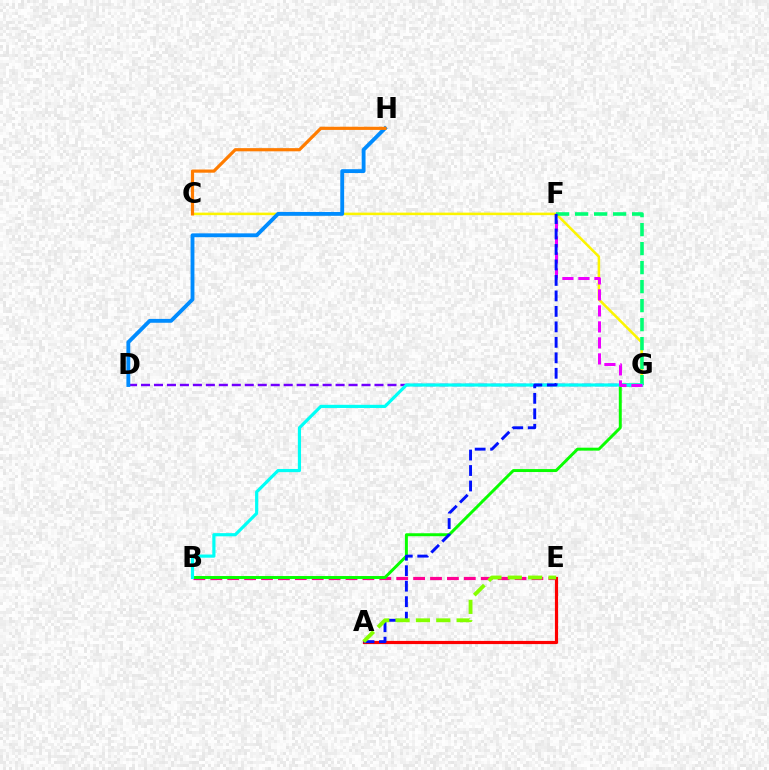{('B', 'E'): [{'color': '#ff0094', 'line_style': 'dashed', 'thickness': 2.3}], ('C', 'G'): [{'color': '#fcf500', 'line_style': 'solid', 'thickness': 1.83}], ('A', 'E'): [{'color': '#ff0000', 'line_style': 'solid', 'thickness': 2.28}, {'color': '#84ff00', 'line_style': 'dashed', 'thickness': 2.77}], ('D', 'G'): [{'color': '#7200ff', 'line_style': 'dashed', 'thickness': 1.76}], ('F', 'G'): [{'color': '#00ff74', 'line_style': 'dashed', 'thickness': 2.58}, {'color': '#ee00ff', 'line_style': 'dashed', 'thickness': 2.17}], ('B', 'G'): [{'color': '#08ff00', 'line_style': 'solid', 'thickness': 2.13}, {'color': '#00fff6', 'line_style': 'solid', 'thickness': 2.29}], ('D', 'H'): [{'color': '#008cff', 'line_style': 'solid', 'thickness': 2.77}], ('A', 'F'): [{'color': '#0010ff', 'line_style': 'dashed', 'thickness': 2.1}], ('C', 'H'): [{'color': '#ff7c00', 'line_style': 'solid', 'thickness': 2.29}]}